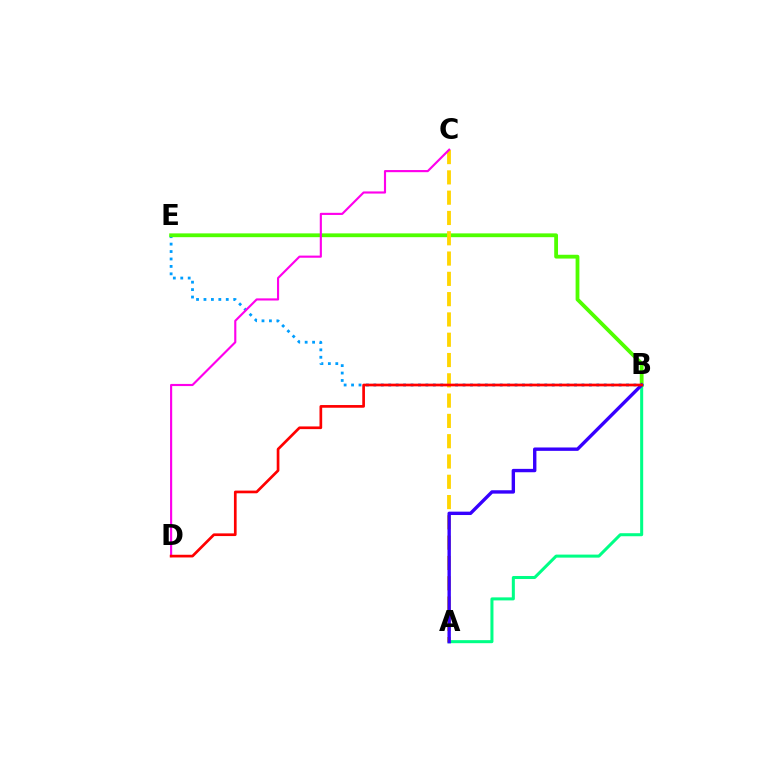{('A', 'B'): [{'color': '#00ff86', 'line_style': 'solid', 'thickness': 2.18}, {'color': '#3700ff', 'line_style': 'solid', 'thickness': 2.43}], ('B', 'E'): [{'color': '#009eff', 'line_style': 'dotted', 'thickness': 2.02}, {'color': '#4fff00', 'line_style': 'solid', 'thickness': 2.74}], ('A', 'C'): [{'color': '#ffd500', 'line_style': 'dashed', 'thickness': 2.76}], ('C', 'D'): [{'color': '#ff00ed', 'line_style': 'solid', 'thickness': 1.54}], ('B', 'D'): [{'color': '#ff0000', 'line_style': 'solid', 'thickness': 1.94}]}